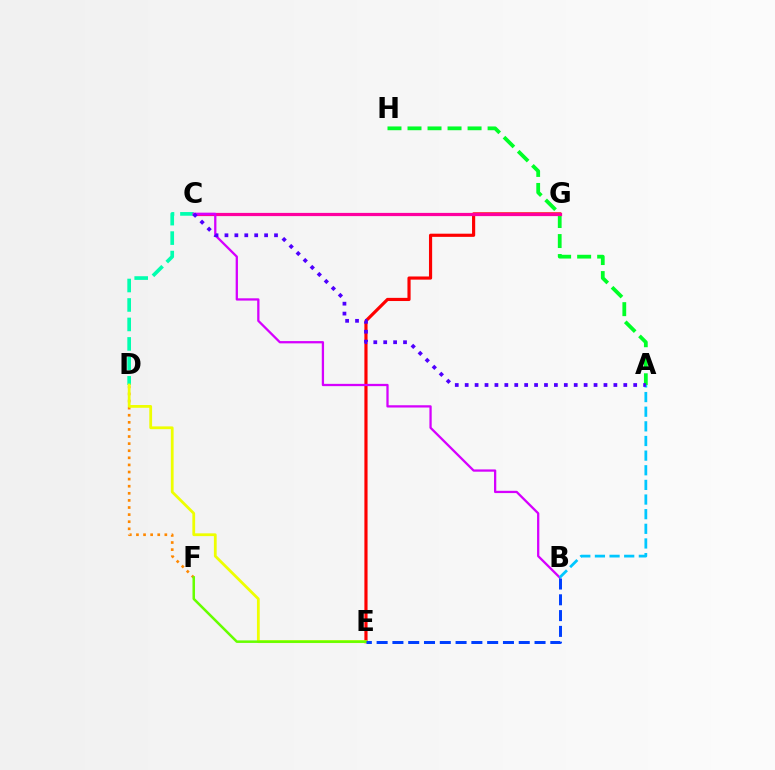{('E', 'G'): [{'color': '#ff0000', 'line_style': 'solid', 'thickness': 2.28}], ('C', 'D'): [{'color': '#00ffaf', 'line_style': 'dashed', 'thickness': 2.65}], ('A', 'H'): [{'color': '#00ff27', 'line_style': 'dashed', 'thickness': 2.72}], ('D', 'F'): [{'color': '#ff8800', 'line_style': 'dotted', 'thickness': 1.93}], ('C', 'G'): [{'color': '#ff00a0', 'line_style': 'solid', 'thickness': 2.31}], ('B', 'C'): [{'color': '#d600ff', 'line_style': 'solid', 'thickness': 1.64}], ('D', 'E'): [{'color': '#eeff00', 'line_style': 'solid', 'thickness': 2.0}], ('A', 'B'): [{'color': '#00c7ff', 'line_style': 'dashed', 'thickness': 1.99}], ('A', 'C'): [{'color': '#4f00ff', 'line_style': 'dotted', 'thickness': 2.69}], ('E', 'F'): [{'color': '#66ff00', 'line_style': 'solid', 'thickness': 1.81}], ('B', 'E'): [{'color': '#003fff', 'line_style': 'dashed', 'thickness': 2.15}]}